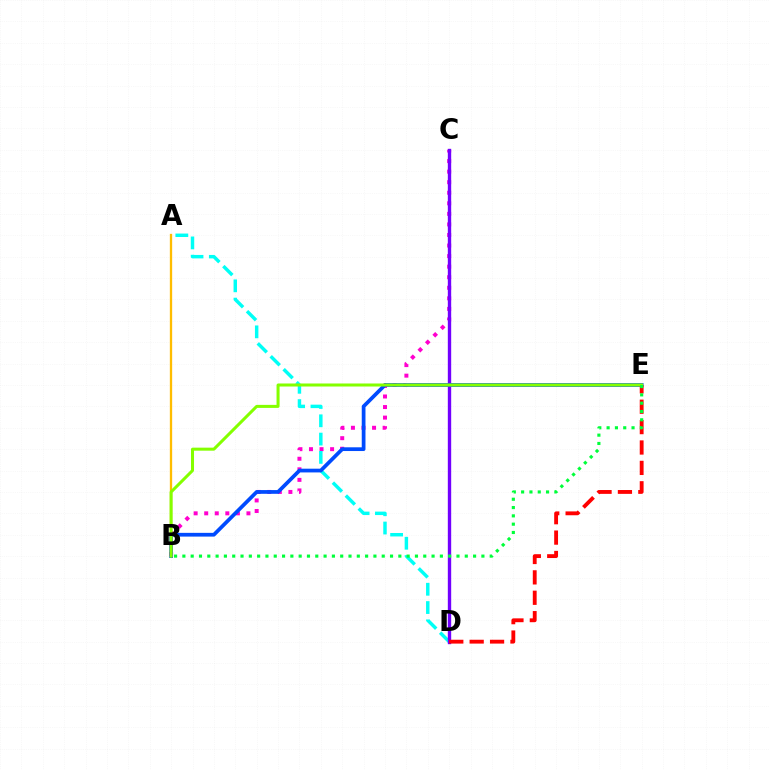{('B', 'C'): [{'color': '#ff00cf', 'line_style': 'dotted', 'thickness': 2.87}], ('A', 'D'): [{'color': '#00fff6', 'line_style': 'dashed', 'thickness': 2.49}], ('C', 'D'): [{'color': '#7200ff', 'line_style': 'solid', 'thickness': 2.42}], ('B', 'E'): [{'color': '#004bff', 'line_style': 'solid', 'thickness': 2.69}, {'color': '#84ff00', 'line_style': 'solid', 'thickness': 2.18}, {'color': '#00ff39', 'line_style': 'dotted', 'thickness': 2.26}], ('D', 'E'): [{'color': '#ff0000', 'line_style': 'dashed', 'thickness': 2.77}], ('A', 'B'): [{'color': '#ffbd00', 'line_style': 'solid', 'thickness': 1.67}]}